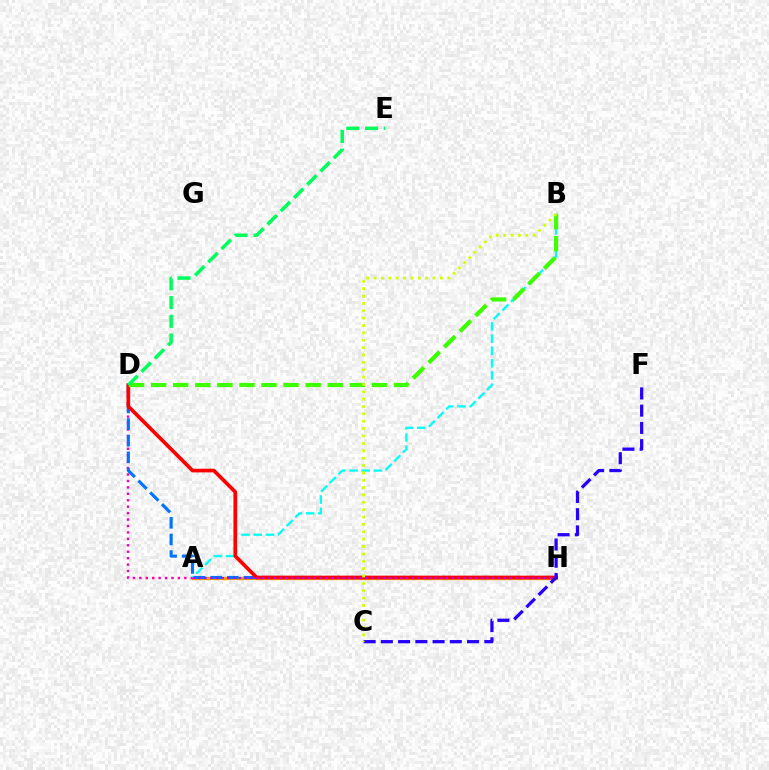{('A', 'H'): [{'color': '#ff9400', 'line_style': 'solid', 'thickness': 2.35}, {'color': '#b900ff', 'line_style': 'dotted', 'thickness': 1.56}], ('A', 'D'): [{'color': '#ff00ac', 'line_style': 'dotted', 'thickness': 1.75}], ('D', 'H'): [{'color': '#0074ff', 'line_style': 'dashed', 'thickness': 2.26}, {'color': '#ff0000', 'line_style': 'solid', 'thickness': 2.64}], ('A', 'B'): [{'color': '#00fff6', 'line_style': 'dashed', 'thickness': 1.66}], ('C', 'F'): [{'color': '#2500ff', 'line_style': 'dashed', 'thickness': 2.34}], ('B', 'D'): [{'color': '#3dff00', 'line_style': 'dashed', 'thickness': 3.0}], ('B', 'C'): [{'color': '#d1ff00', 'line_style': 'dotted', 'thickness': 2.0}], ('D', 'E'): [{'color': '#00ff5c', 'line_style': 'dashed', 'thickness': 2.54}]}